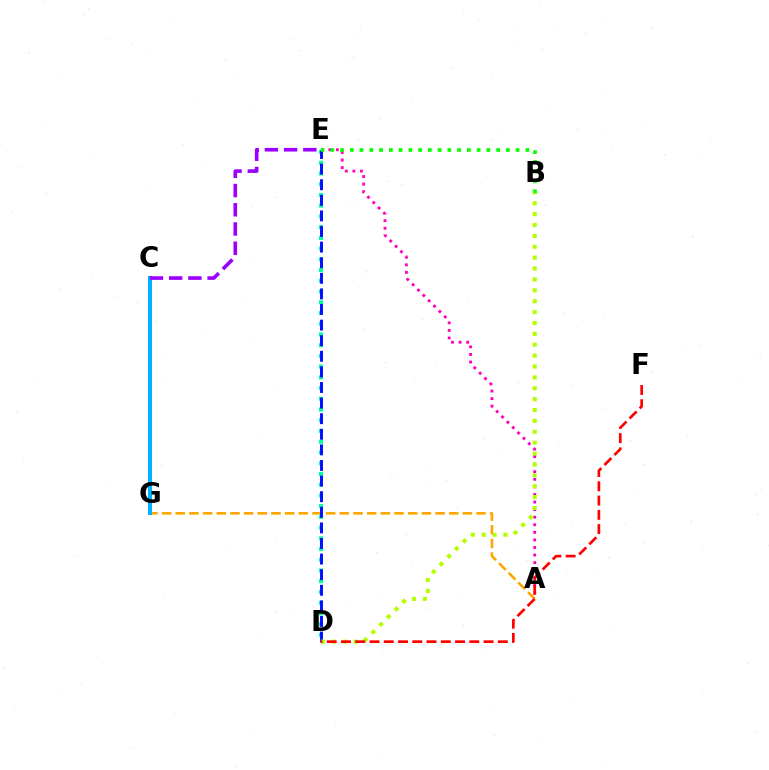{('A', 'G'): [{'color': '#ffa500', 'line_style': 'dashed', 'thickness': 1.86}], ('C', 'G'): [{'color': '#00b5ff', 'line_style': 'solid', 'thickness': 2.88}], ('A', 'E'): [{'color': '#ff00bd', 'line_style': 'dotted', 'thickness': 2.06}], ('D', 'E'): [{'color': '#00ff9d', 'line_style': 'dotted', 'thickness': 2.92}, {'color': '#0010ff', 'line_style': 'dashed', 'thickness': 2.12}], ('B', 'D'): [{'color': '#b3ff00', 'line_style': 'dotted', 'thickness': 2.96}], ('C', 'E'): [{'color': '#9b00ff', 'line_style': 'dashed', 'thickness': 2.61}], ('D', 'F'): [{'color': '#ff0000', 'line_style': 'dashed', 'thickness': 1.94}], ('B', 'E'): [{'color': '#08ff00', 'line_style': 'dotted', 'thickness': 2.65}]}